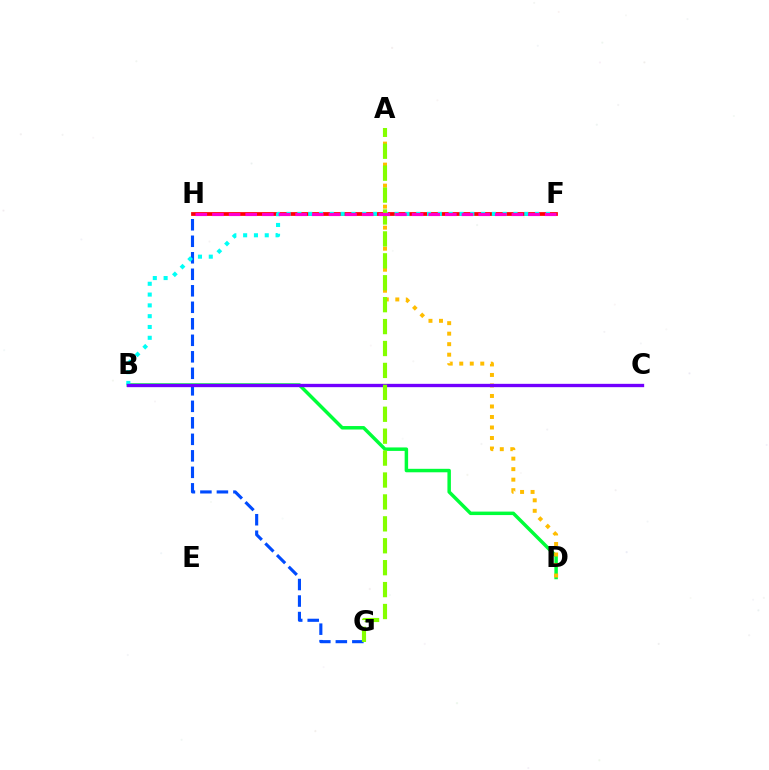{('F', 'H'): [{'color': '#ff0000', 'line_style': 'solid', 'thickness': 2.71}, {'color': '#ff00cf', 'line_style': 'dashed', 'thickness': 2.26}], ('G', 'H'): [{'color': '#004bff', 'line_style': 'dashed', 'thickness': 2.24}], ('B', 'D'): [{'color': '#00ff39', 'line_style': 'solid', 'thickness': 2.5}], ('A', 'D'): [{'color': '#ffbd00', 'line_style': 'dotted', 'thickness': 2.86}], ('B', 'F'): [{'color': '#00fff6', 'line_style': 'dotted', 'thickness': 2.94}], ('B', 'C'): [{'color': '#7200ff', 'line_style': 'solid', 'thickness': 2.4}], ('A', 'G'): [{'color': '#84ff00', 'line_style': 'dashed', 'thickness': 2.98}]}